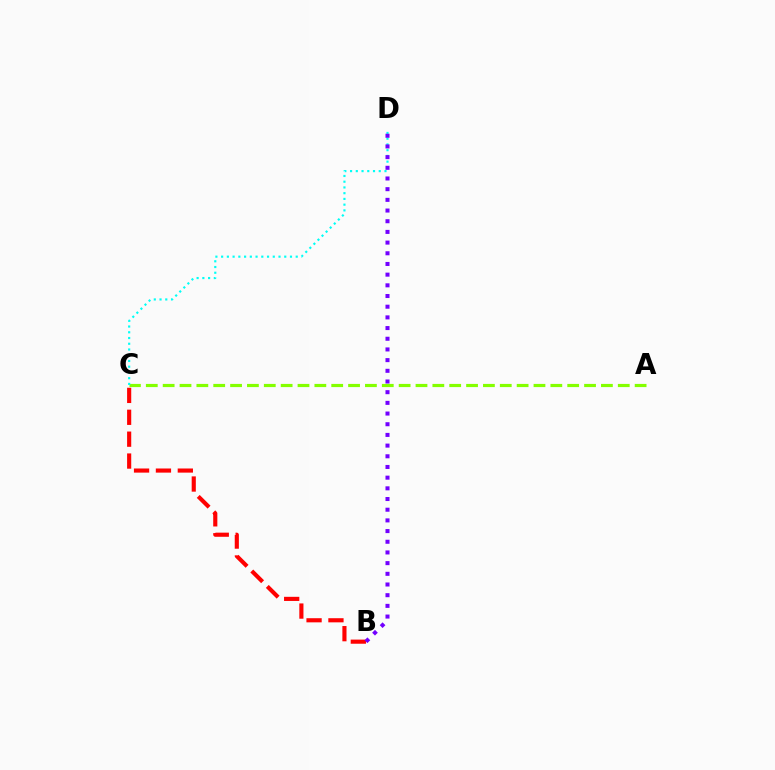{('A', 'C'): [{'color': '#84ff00', 'line_style': 'dashed', 'thickness': 2.29}], ('C', 'D'): [{'color': '#00fff6', 'line_style': 'dotted', 'thickness': 1.56}], ('B', 'C'): [{'color': '#ff0000', 'line_style': 'dashed', 'thickness': 2.97}], ('B', 'D'): [{'color': '#7200ff', 'line_style': 'dotted', 'thickness': 2.9}]}